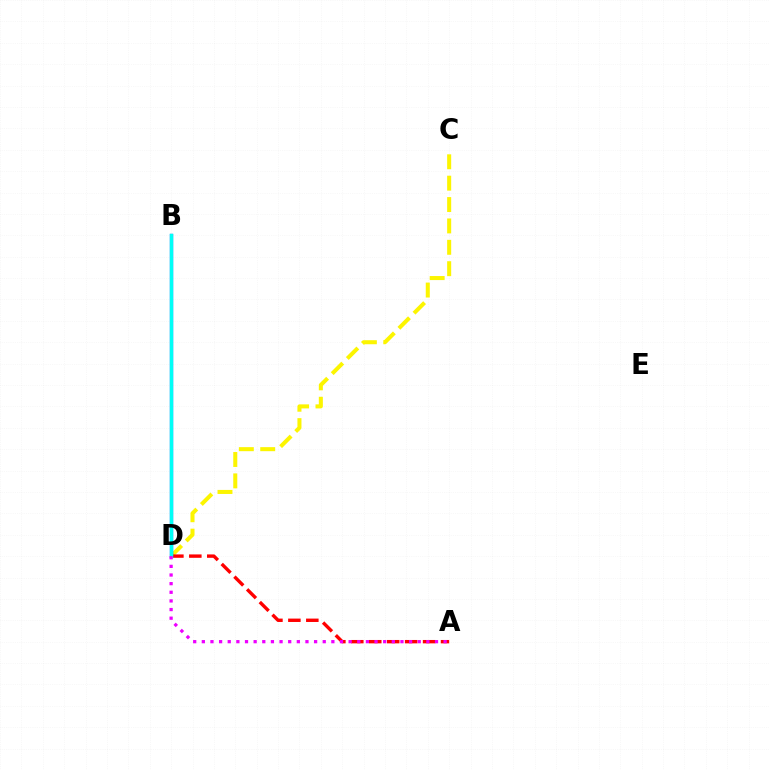{('C', 'D'): [{'color': '#fcf500', 'line_style': 'dashed', 'thickness': 2.9}], ('B', 'D'): [{'color': '#08ff00', 'line_style': 'solid', 'thickness': 2.09}, {'color': '#0010ff', 'line_style': 'solid', 'thickness': 2.33}, {'color': '#00fff6', 'line_style': 'solid', 'thickness': 2.47}], ('A', 'D'): [{'color': '#ff0000', 'line_style': 'dashed', 'thickness': 2.44}, {'color': '#ee00ff', 'line_style': 'dotted', 'thickness': 2.35}]}